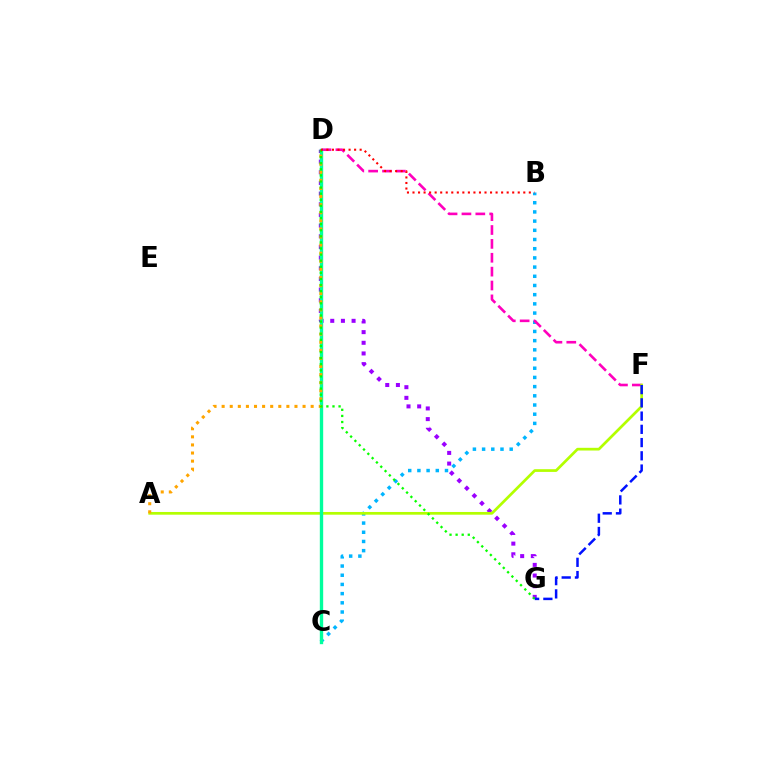{('B', 'C'): [{'color': '#00b5ff', 'line_style': 'dotted', 'thickness': 2.5}], ('D', 'G'): [{'color': '#9b00ff', 'line_style': 'dotted', 'thickness': 2.9}, {'color': '#08ff00', 'line_style': 'dotted', 'thickness': 1.65}], ('D', 'F'): [{'color': '#ff00bd', 'line_style': 'dashed', 'thickness': 1.88}], ('A', 'F'): [{'color': '#b3ff00', 'line_style': 'solid', 'thickness': 1.95}], ('C', 'D'): [{'color': '#00ff9d', 'line_style': 'solid', 'thickness': 2.42}], ('A', 'D'): [{'color': '#ffa500', 'line_style': 'dotted', 'thickness': 2.2}], ('F', 'G'): [{'color': '#0010ff', 'line_style': 'dashed', 'thickness': 1.8}], ('B', 'D'): [{'color': '#ff0000', 'line_style': 'dotted', 'thickness': 1.51}]}